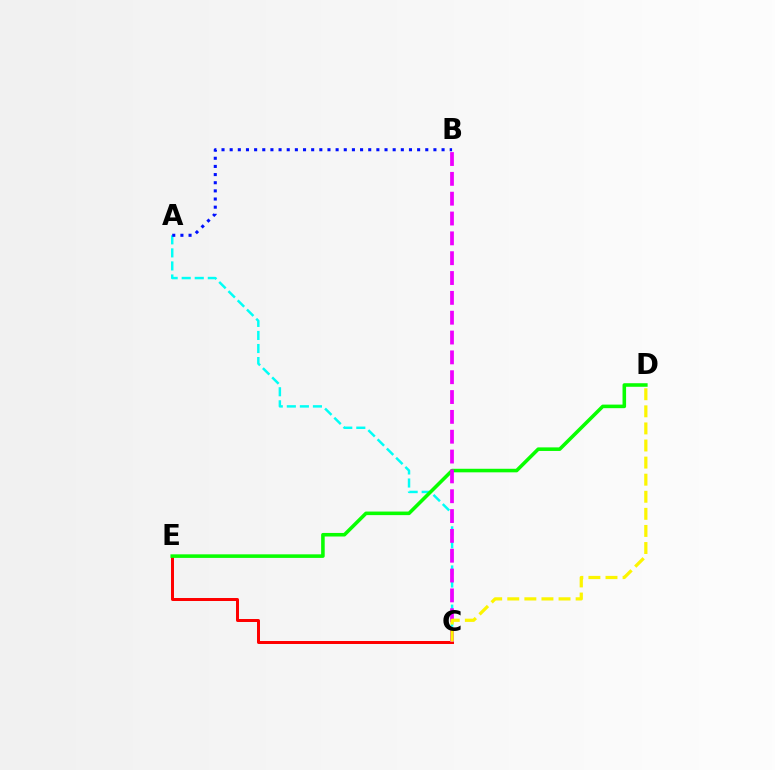{('A', 'C'): [{'color': '#00fff6', 'line_style': 'dashed', 'thickness': 1.77}], ('A', 'B'): [{'color': '#0010ff', 'line_style': 'dotted', 'thickness': 2.21}], ('C', 'E'): [{'color': '#ff0000', 'line_style': 'solid', 'thickness': 2.15}], ('D', 'E'): [{'color': '#08ff00', 'line_style': 'solid', 'thickness': 2.57}], ('B', 'C'): [{'color': '#ee00ff', 'line_style': 'dashed', 'thickness': 2.69}], ('C', 'D'): [{'color': '#fcf500', 'line_style': 'dashed', 'thickness': 2.32}]}